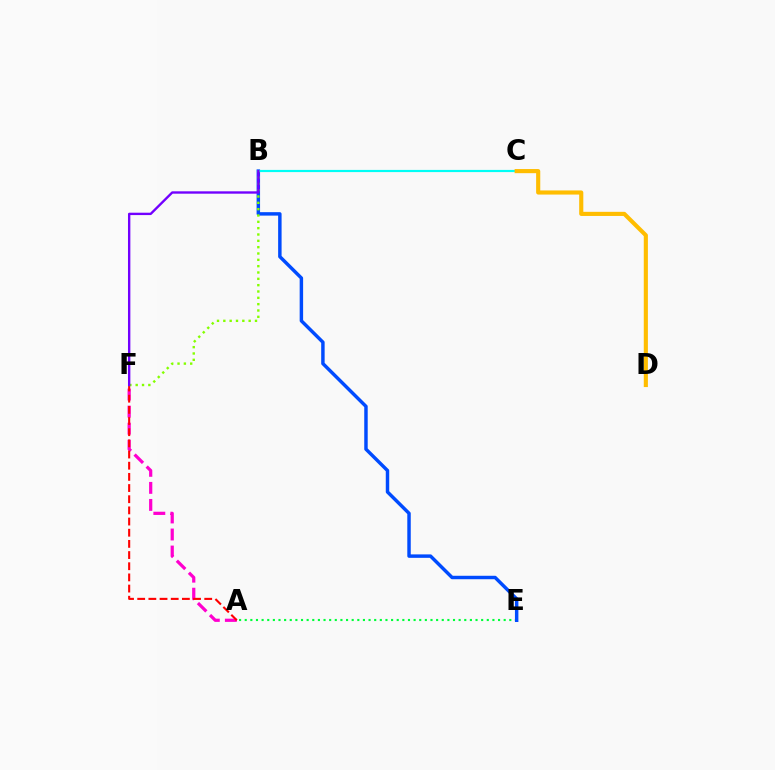{('A', 'E'): [{'color': '#00ff39', 'line_style': 'dotted', 'thickness': 1.53}], ('A', 'F'): [{'color': '#ff00cf', 'line_style': 'dashed', 'thickness': 2.31}, {'color': '#ff0000', 'line_style': 'dashed', 'thickness': 1.52}], ('B', 'E'): [{'color': '#004bff', 'line_style': 'solid', 'thickness': 2.48}], ('B', 'C'): [{'color': '#00fff6', 'line_style': 'solid', 'thickness': 1.57}], ('C', 'D'): [{'color': '#ffbd00', 'line_style': 'solid', 'thickness': 2.97}], ('B', 'F'): [{'color': '#84ff00', 'line_style': 'dotted', 'thickness': 1.72}, {'color': '#7200ff', 'line_style': 'solid', 'thickness': 1.7}]}